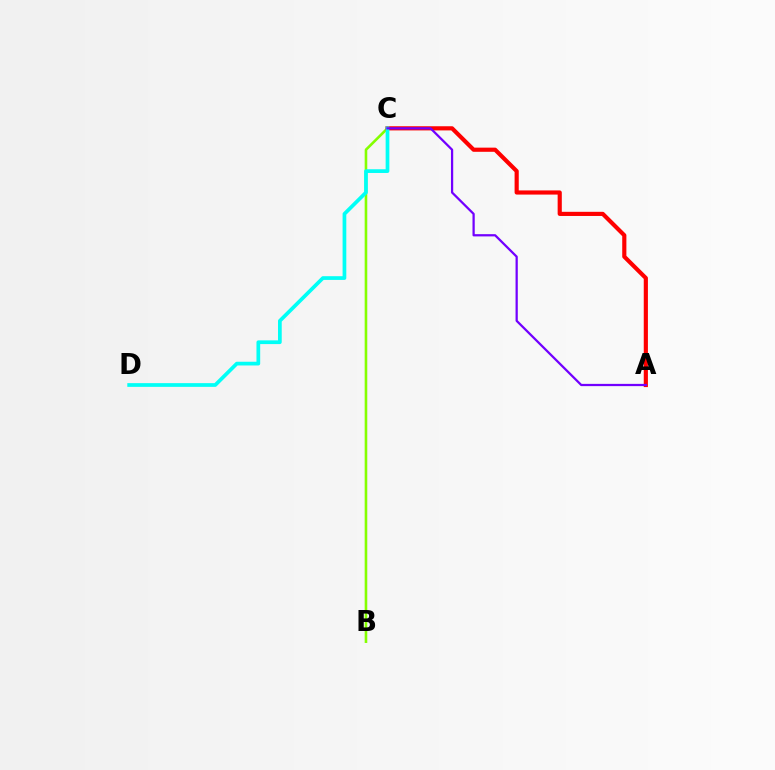{('B', 'C'): [{'color': '#84ff00', 'line_style': 'solid', 'thickness': 1.87}], ('A', 'C'): [{'color': '#ff0000', 'line_style': 'solid', 'thickness': 2.99}, {'color': '#7200ff', 'line_style': 'solid', 'thickness': 1.62}], ('C', 'D'): [{'color': '#00fff6', 'line_style': 'solid', 'thickness': 2.68}]}